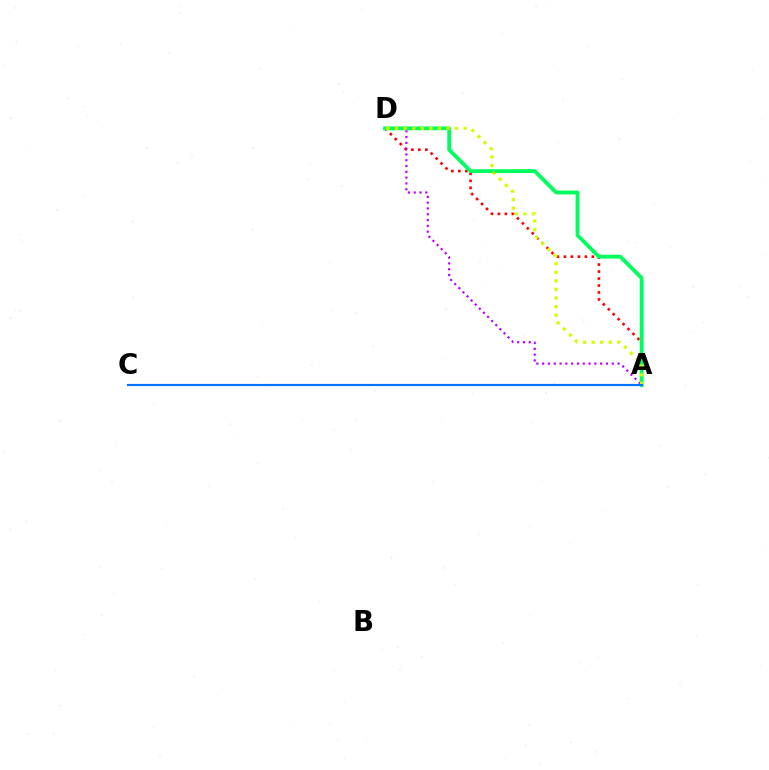{('A', 'D'): [{'color': '#ff0000', 'line_style': 'dotted', 'thickness': 1.9}, {'color': '#b900ff', 'line_style': 'dotted', 'thickness': 1.58}, {'color': '#00ff5c', 'line_style': 'solid', 'thickness': 2.75}, {'color': '#d1ff00', 'line_style': 'dotted', 'thickness': 2.33}], ('A', 'C'): [{'color': '#0074ff', 'line_style': 'solid', 'thickness': 1.56}]}